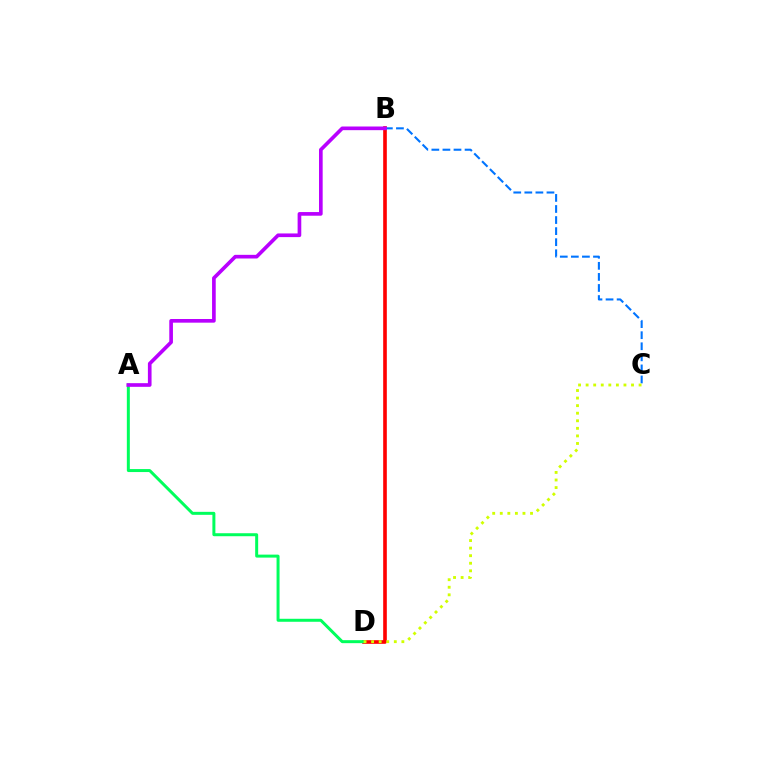{('B', 'D'): [{'color': '#ff0000', 'line_style': 'solid', 'thickness': 2.62}], ('B', 'C'): [{'color': '#0074ff', 'line_style': 'dashed', 'thickness': 1.5}], ('A', 'D'): [{'color': '#00ff5c', 'line_style': 'solid', 'thickness': 2.15}], ('A', 'B'): [{'color': '#b900ff', 'line_style': 'solid', 'thickness': 2.63}], ('C', 'D'): [{'color': '#d1ff00', 'line_style': 'dotted', 'thickness': 2.06}]}